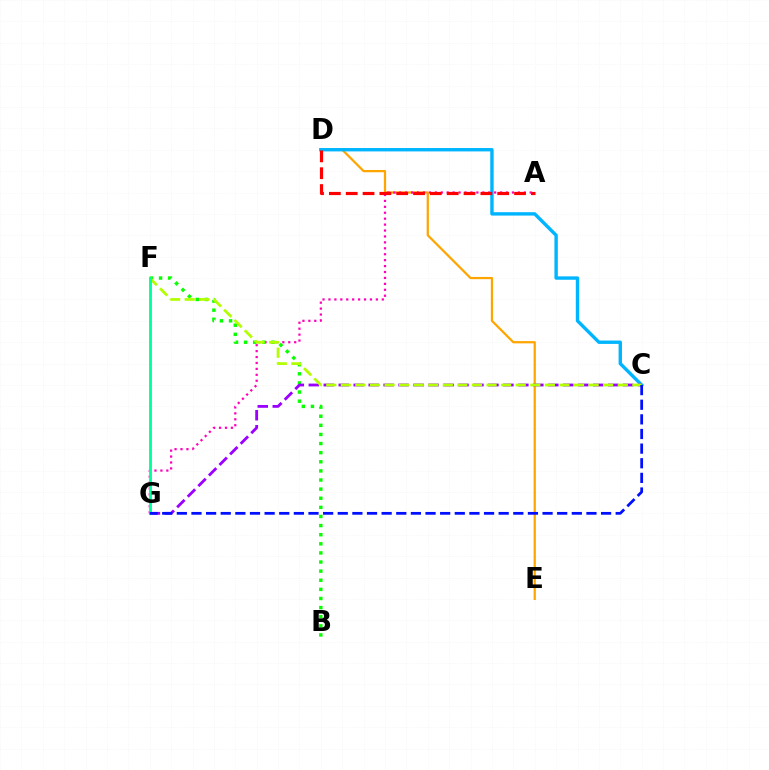{('D', 'E'): [{'color': '#ffa500', 'line_style': 'solid', 'thickness': 1.62}], ('A', 'G'): [{'color': '#ff00bd', 'line_style': 'dotted', 'thickness': 1.61}], ('C', 'D'): [{'color': '#00b5ff', 'line_style': 'solid', 'thickness': 2.44}], ('B', 'F'): [{'color': '#08ff00', 'line_style': 'dotted', 'thickness': 2.48}], ('A', 'D'): [{'color': '#ff0000', 'line_style': 'dashed', 'thickness': 2.29}], ('C', 'G'): [{'color': '#9b00ff', 'line_style': 'dashed', 'thickness': 2.03}, {'color': '#0010ff', 'line_style': 'dashed', 'thickness': 1.99}], ('C', 'F'): [{'color': '#b3ff00', 'line_style': 'dashed', 'thickness': 1.98}], ('F', 'G'): [{'color': '#00ff9d', 'line_style': 'solid', 'thickness': 2.04}]}